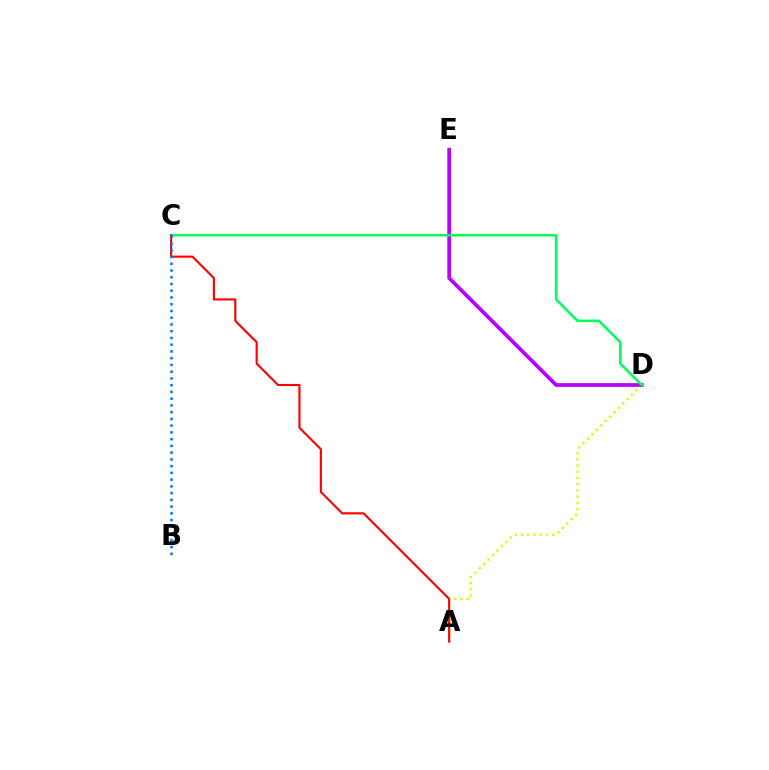{('A', 'D'): [{'color': '#d1ff00', 'line_style': 'dotted', 'thickness': 1.69}], ('D', 'E'): [{'color': '#b900ff', 'line_style': 'solid', 'thickness': 2.69}], ('C', 'D'): [{'color': '#00ff5c', 'line_style': 'solid', 'thickness': 1.82}], ('A', 'C'): [{'color': '#ff0000', 'line_style': 'solid', 'thickness': 1.53}], ('B', 'C'): [{'color': '#0074ff', 'line_style': 'dotted', 'thickness': 1.83}]}